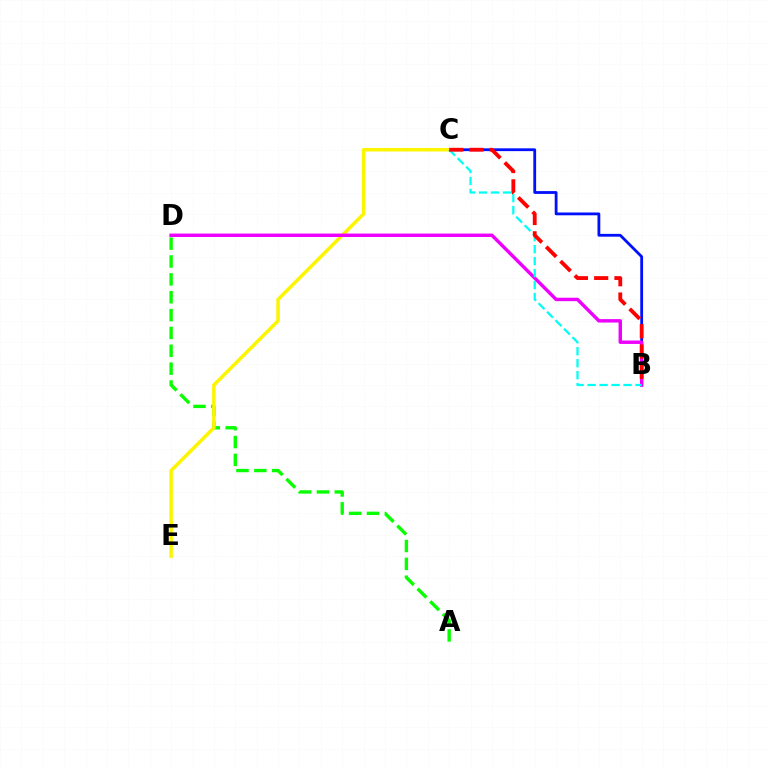{('A', 'D'): [{'color': '#08ff00', 'line_style': 'dashed', 'thickness': 2.43}], ('B', 'C'): [{'color': '#0010ff', 'line_style': 'solid', 'thickness': 2.01}, {'color': '#00fff6', 'line_style': 'dashed', 'thickness': 1.63}, {'color': '#ff0000', 'line_style': 'dashed', 'thickness': 2.76}], ('C', 'E'): [{'color': '#fcf500', 'line_style': 'solid', 'thickness': 2.53}], ('B', 'D'): [{'color': '#ee00ff', 'line_style': 'solid', 'thickness': 2.47}]}